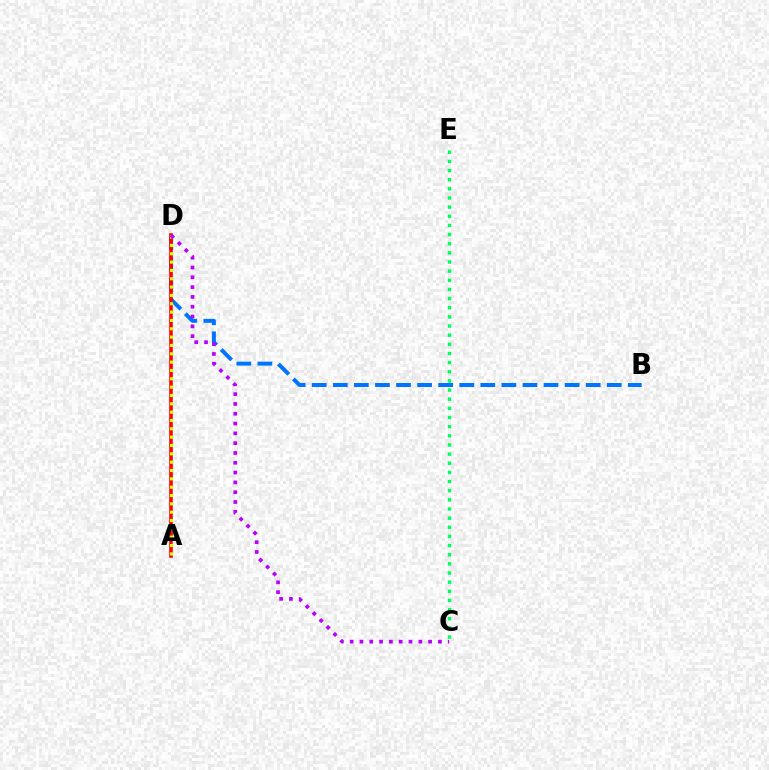{('B', 'D'): [{'color': '#0074ff', 'line_style': 'dashed', 'thickness': 2.86}], ('A', 'D'): [{'color': '#ff0000', 'line_style': 'solid', 'thickness': 2.59}, {'color': '#d1ff00', 'line_style': 'dotted', 'thickness': 2.27}], ('C', 'E'): [{'color': '#00ff5c', 'line_style': 'dotted', 'thickness': 2.49}], ('C', 'D'): [{'color': '#b900ff', 'line_style': 'dotted', 'thickness': 2.66}]}